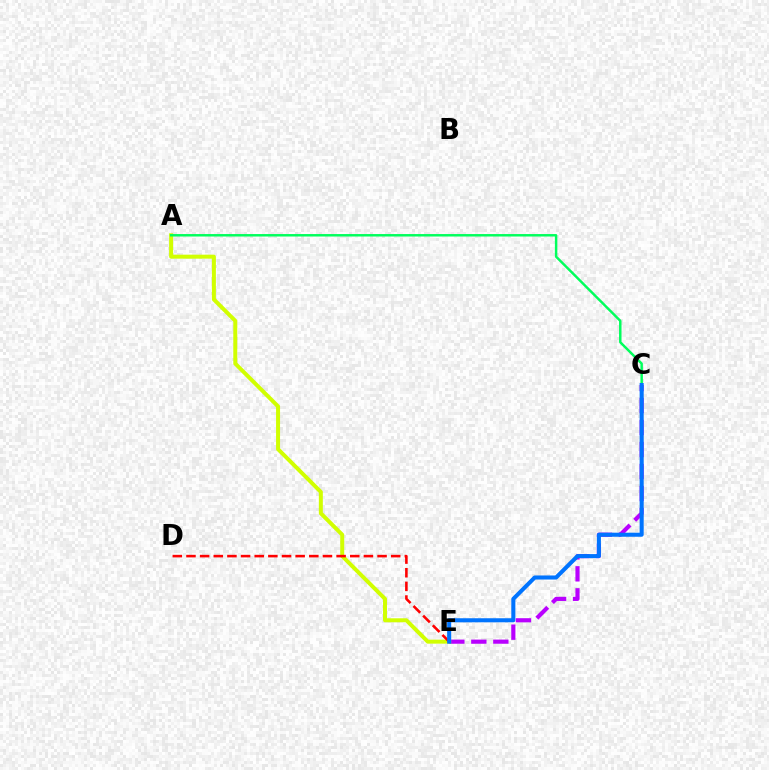{('C', 'E'): [{'color': '#b900ff', 'line_style': 'dashed', 'thickness': 2.99}, {'color': '#0074ff', 'line_style': 'solid', 'thickness': 2.92}], ('A', 'E'): [{'color': '#d1ff00', 'line_style': 'solid', 'thickness': 2.87}], ('D', 'E'): [{'color': '#ff0000', 'line_style': 'dashed', 'thickness': 1.85}], ('A', 'C'): [{'color': '#00ff5c', 'line_style': 'solid', 'thickness': 1.77}]}